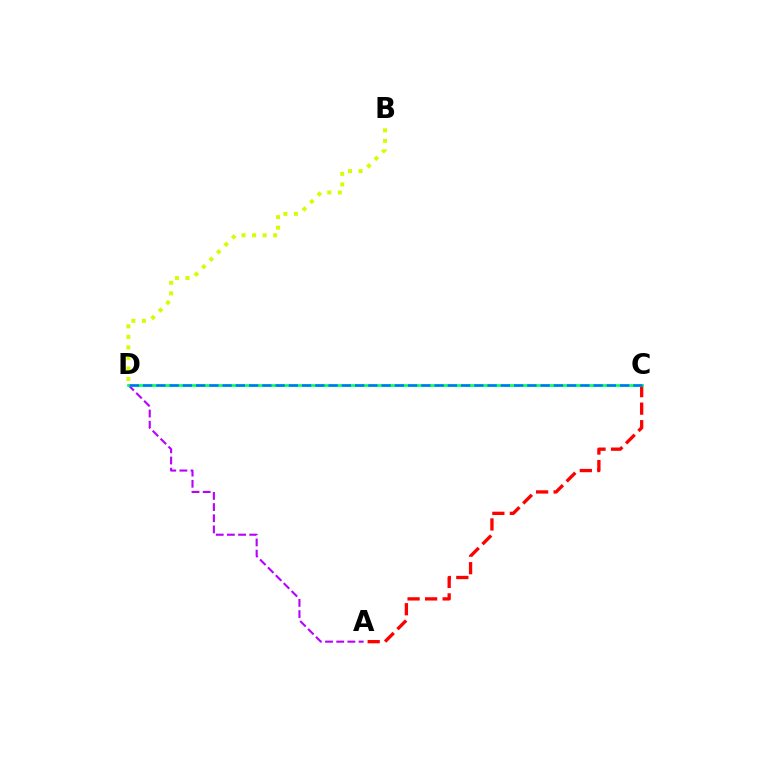{('A', 'C'): [{'color': '#ff0000', 'line_style': 'dashed', 'thickness': 2.38}], ('A', 'D'): [{'color': '#b900ff', 'line_style': 'dashed', 'thickness': 1.52}], ('C', 'D'): [{'color': '#00ff5c', 'line_style': 'solid', 'thickness': 1.92}, {'color': '#0074ff', 'line_style': 'dashed', 'thickness': 1.8}], ('B', 'D'): [{'color': '#d1ff00', 'line_style': 'dotted', 'thickness': 2.86}]}